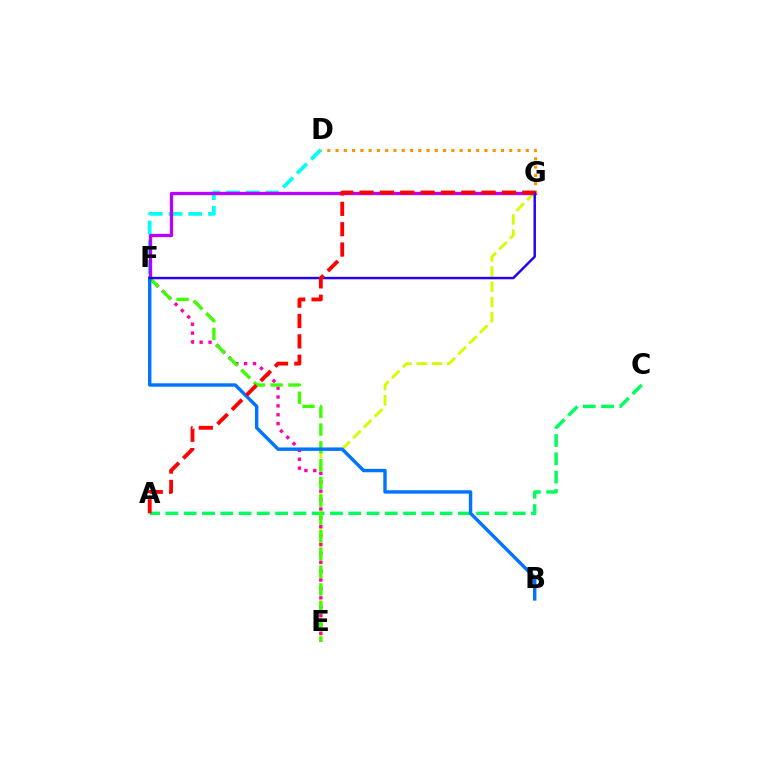{('E', 'G'): [{'color': '#d1ff00', 'line_style': 'dashed', 'thickness': 2.07}], ('E', 'F'): [{'color': '#ff00ac', 'line_style': 'dotted', 'thickness': 2.41}, {'color': '#3dff00', 'line_style': 'dashed', 'thickness': 2.41}], ('D', 'F'): [{'color': '#00fff6', 'line_style': 'dashed', 'thickness': 2.68}], ('F', 'G'): [{'color': '#b900ff', 'line_style': 'solid', 'thickness': 2.38}, {'color': '#2500ff', 'line_style': 'solid', 'thickness': 1.77}], ('A', 'C'): [{'color': '#00ff5c', 'line_style': 'dashed', 'thickness': 2.48}], ('D', 'G'): [{'color': '#ff9400', 'line_style': 'dotted', 'thickness': 2.25}], ('B', 'F'): [{'color': '#0074ff', 'line_style': 'solid', 'thickness': 2.46}], ('A', 'G'): [{'color': '#ff0000', 'line_style': 'dashed', 'thickness': 2.76}]}